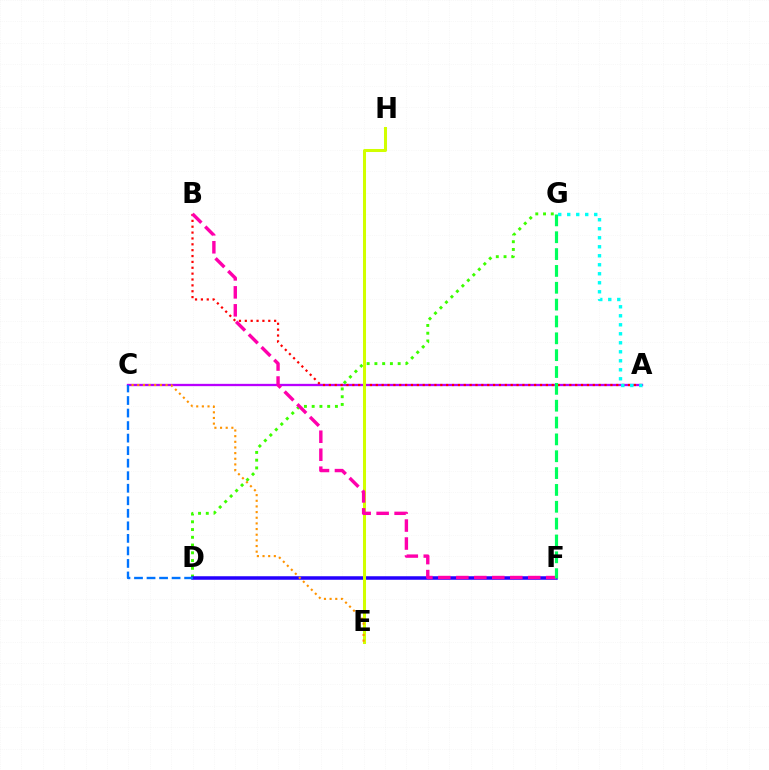{('A', 'C'): [{'color': '#b900ff', 'line_style': 'solid', 'thickness': 1.67}], ('D', 'G'): [{'color': '#3dff00', 'line_style': 'dotted', 'thickness': 2.11}], ('D', 'F'): [{'color': '#2500ff', 'line_style': 'solid', 'thickness': 2.53}], ('A', 'B'): [{'color': '#ff0000', 'line_style': 'dotted', 'thickness': 1.59}], ('E', 'H'): [{'color': '#d1ff00', 'line_style': 'solid', 'thickness': 2.18}], ('C', 'D'): [{'color': '#0074ff', 'line_style': 'dashed', 'thickness': 1.7}], ('B', 'F'): [{'color': '#ff00ac', 'line_style': 'dashed', 'thickness': 2.44}], ('F', 'G'): [{'color': '#00ff5c', 'line_style': 'dashed', 'thickness': 2.29}], ('C', 'E'): [{'color': '#ff9400', 'line_style': 'dotted', 'thickness': 1.54}], ('A', 'G'): [{'color': '#00fff6', 'line_style': 'dotted', 'thickness': 2.45}]}